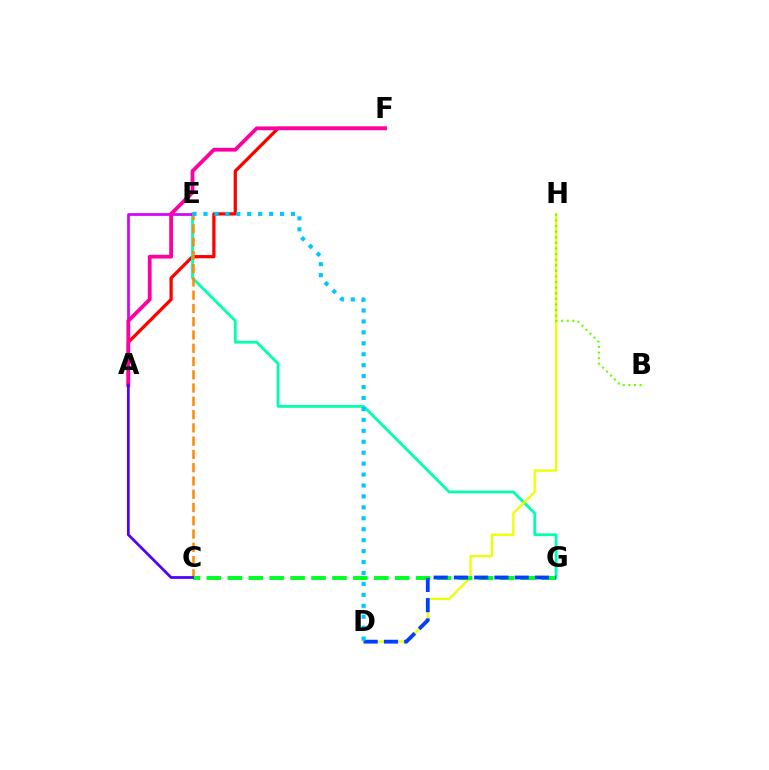{('A', 'F'): [{'color': '#ff0000', 'line_style': 'solid', 'thickness': 2.34}, {'color': '#ff00a0', 'line_style': 'solid', 'thickness': 2.72}], ('E', 'G'): [{'color': '#00ffaf', 'line_style': 'solid', 'thickness': 2.0}], ('A', 'E'): [{'color': '#d600ff', 'line_style': 'solid', 'thickness': 1.97}], ('D', 'H'): [{'color': '#eeff00', 'line_style': 'solid', 'thickness': 1.63}], ('C', 'E'): [{'color': '#ff8800', 'line_style': 'dashed', 'thickness': 1.8}], ('B', 'H'): [{'color': '#66ff00', 'line_style': 'dotted', 'thickness': 1.52}], ('C', 'G'): [{'color': '#00ff27', 'line_style': 'dashed', 'thickness': 2.84}], ('D', 'G'): [{'color': '#003fff', 'line_style': 'dashed', 'thickness': 2.75}], ('D', 'E'): [{'color': '#00c7ff', 'line_style': 'dotted', 'thickness': 2.97}], ('A', 'C'): [{'color': '#4f00ff', 'line_style': 'solid', 'thickness': 1.98}]}